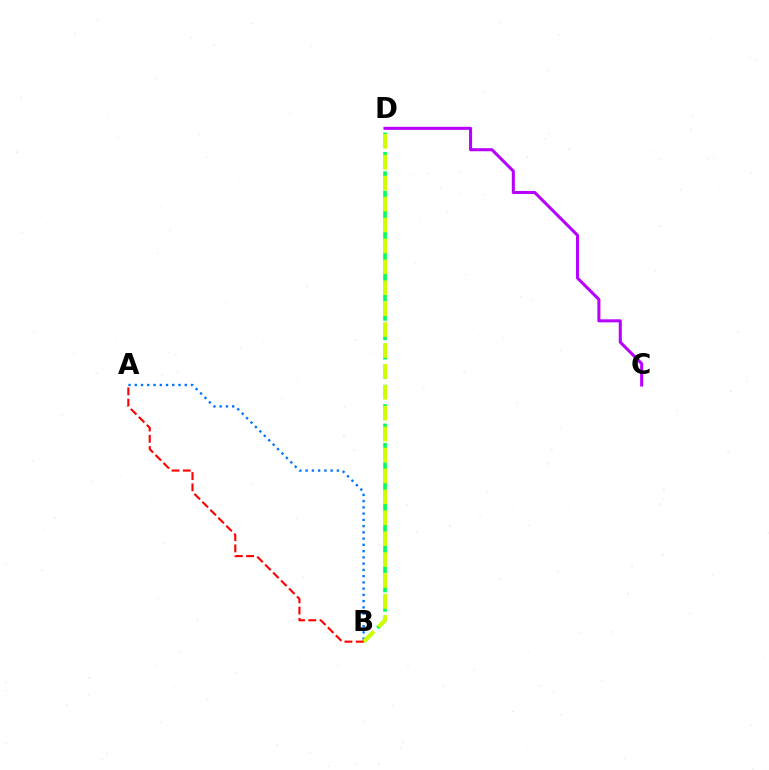{('B', 'D'): [{'color': '#00ff5c', 'line_style': 'dashed', 'thickness': 2.64}, {'color': '#d1ff00', 'line_style': 'dashed', 'thickness': 2.84}], ('A', 'B'): [{'color': '#0074ff', 'line_style': 'dotted', 'thickness': 1.7}, {'color': '#ff0000', 'line_style': 'dashed', 'thickness': 1.53}], ('C', 'D'): [{'color': '#b900ff', 'line_style': 'solid', 'thickness': 2.19}]}